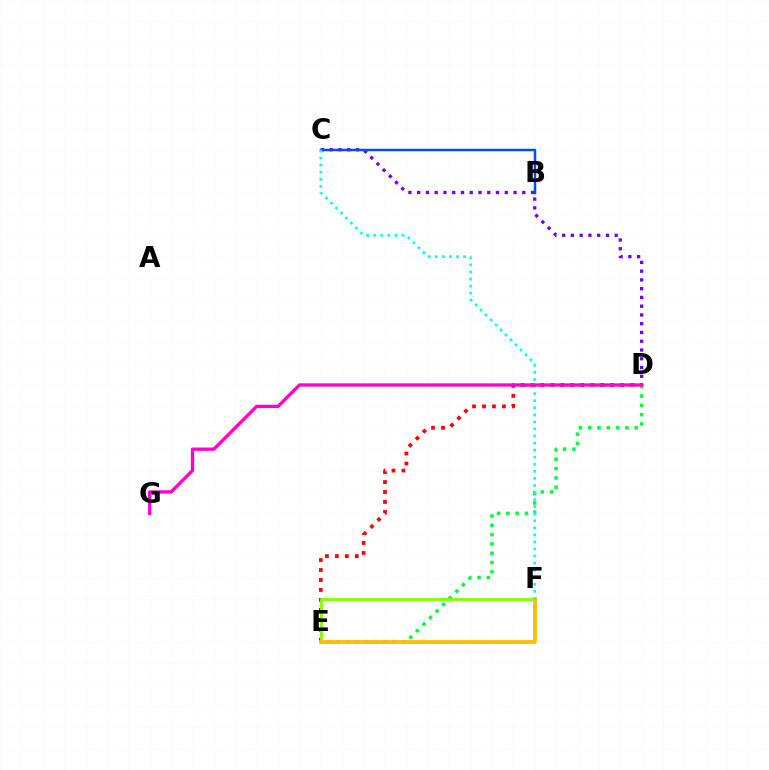{('D', 'E'): [{'color': '#ff0000', 'line_style': 'dotted', 'thickness': 2.71}, {'color': '#00ff39', 'line_style': 'dotted', 'thickness': 2.53}], ('C', 'D'): [{'color': '#7200ff', 'line_style': 'dotted', 'thickness': 2.38}], ('E', 'F'): [{'color': '#84ff00', 'line_style': 'solid', 'thickness': 2.07}, {'color': '#ffbd00', 'line_style': 'solid', 'thickness': 2.73}], ('B', 'C'): [{'color': '#004bff', 'line_style': 'solid', 'thickness': 1.78}], ('C', 'F'): [{'color': '#00fff6', 'line_style': 'dotted', 'thickness': 1.92}], ('D', 'G'): [{'color': '#ff00cf', 'line_style': 'solid', 'thickness': 2.4}]}